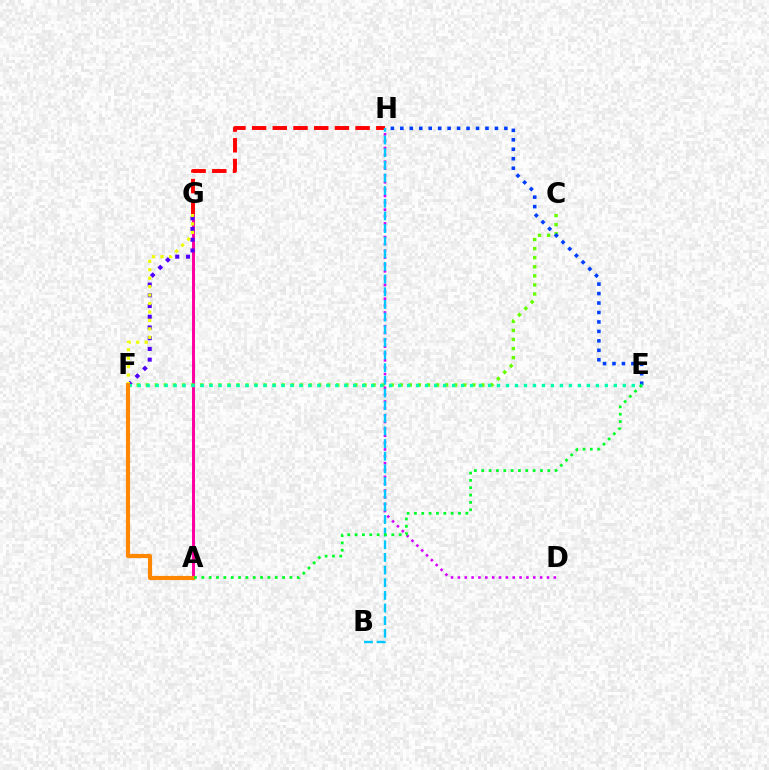{('A', 'G'): [{'color': '#ff00a0', 'line_style': 'solid', 'thickness': 2.13}], ('C', 'F'): [{'color': '#66ff00', 'line_style': 'dotted', 'thickness': 2.46}], ('F', 'G'): [{'color': '#4f00ff', 'line_style': 'dotted', 'thickness': 2.91}, {'color': '#eeff00', 'line_style': 'dotted', 'thickness': 2.3}], ('E', 'H'): [{'color': '#003fff', 'line_style': 'dotted', 'thickness': 2.57}], ('D', 'H'): [{'color': '#d600ff', 'line_style': 'dotted', 'thickness': 1.86}], ('E', 'F'): [{'color': '#00ffaf', 'line_style': 'dotted', 'thickness': 2.44}], ('G', 'H'): [{'color': '#ff0000', 'line_style': 'dashed', 'thickness': 2.81}], ('A', 'F'): [{'color': '#ff8800', 'line_style': 'solid', 'thickness': 2.98}], ('B', 'H'): [{'color': '#00c7ff', 'line_style': 'dashed', 'thickness': 1.72}], ('A', 'E'): [{'color': '#00ff27', 'line_style': 'dotted', 'thickness': 1.99}]}